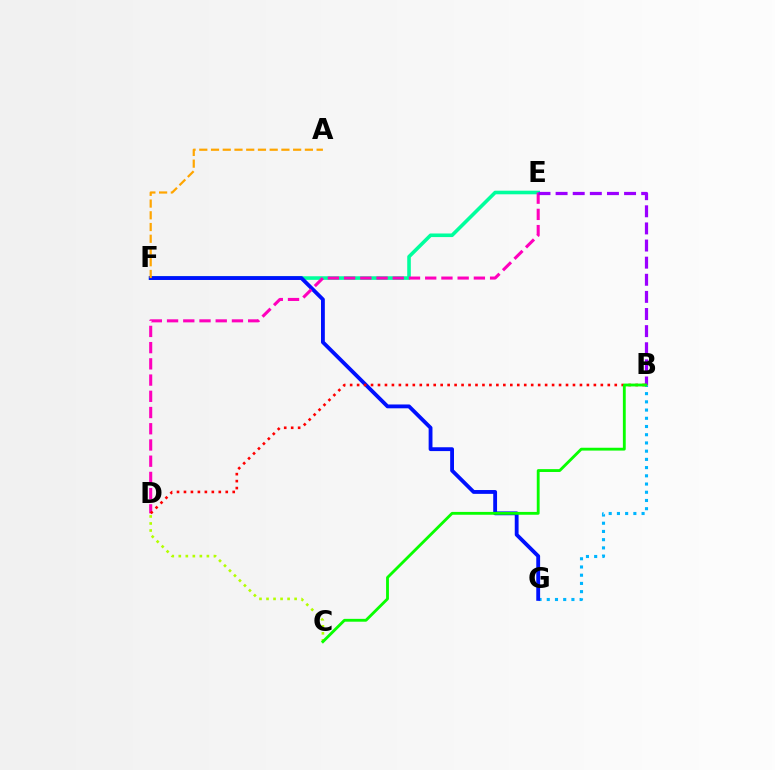{('E', 'F'): [{'color': '#00ff9d', 'line_style': 'solid', 'thickness': 2.59}], ('B', 'G'): [{'color': '#00b5ff', 'line_style': 'dotted', 'thickness': 2.23}], ('F', 'G'): [{'color': '#0010ff', 'line_style': 'solid', 'thickness': 2.76}], ('D', 'E'): [{'color': '#ff00bd', 'line_style': 'dashed', 'thickness': 2.2}], ('A', 'F'): [{'color': '#ffa500', 'line_style': 'dashed', 'thickness': 1.59}], ('B', 'D'): [{'color': '#ff0000', 'line_style': 'dotted', 'thickness': 1.89}], ('B', 'E'): [{'color': '#9b00ff', 'line_style': 'dashed', 'thickness': 2.33}], ('C', 'D'): [{'color': '#b3ff00', 'line_style': 'dotted', 'thickness': 1.91}], ('B', 'C'): [{'color': '#08ff00', 'line_style': 'solid', 'thickness': 2.05}]}